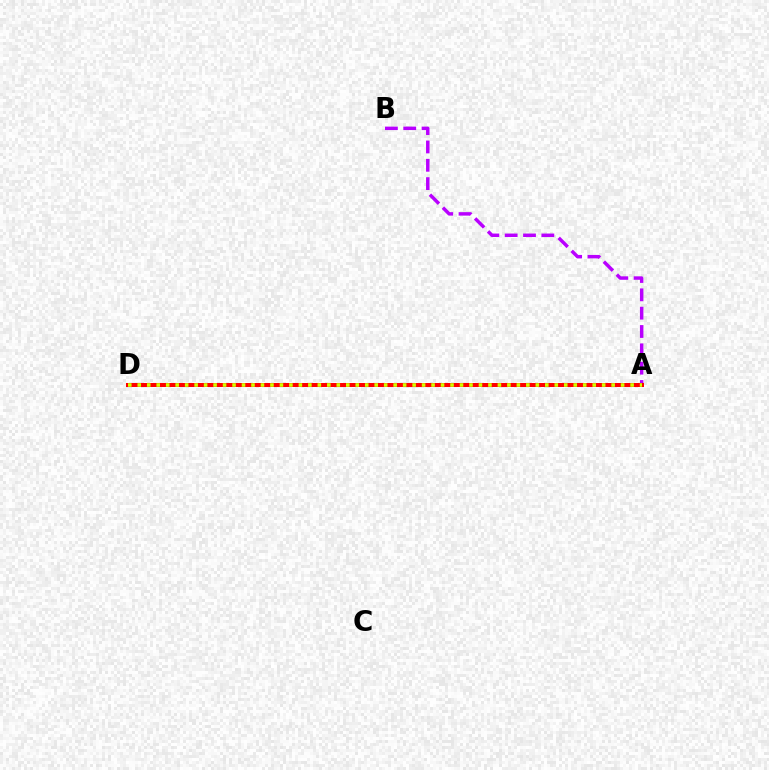{('A', 'B'): [{'color': '#b900ff', 'line_style': 'dashed', 'thickness': 2.49}], ('A', 'D'): [{'color': '#00ff5c', 'line_style': 'solid', 'thickness': 2.62}, {'color': '#0074ff', 'line_style': 'dotted', 'thickness': 1.68}, {'color': '#ff0000', 'line_style': 'solid', 'thickness': 2.87}, {'color': '#d1ff00', 'line_style': 'dotted', 'thickness': 2.58}]}